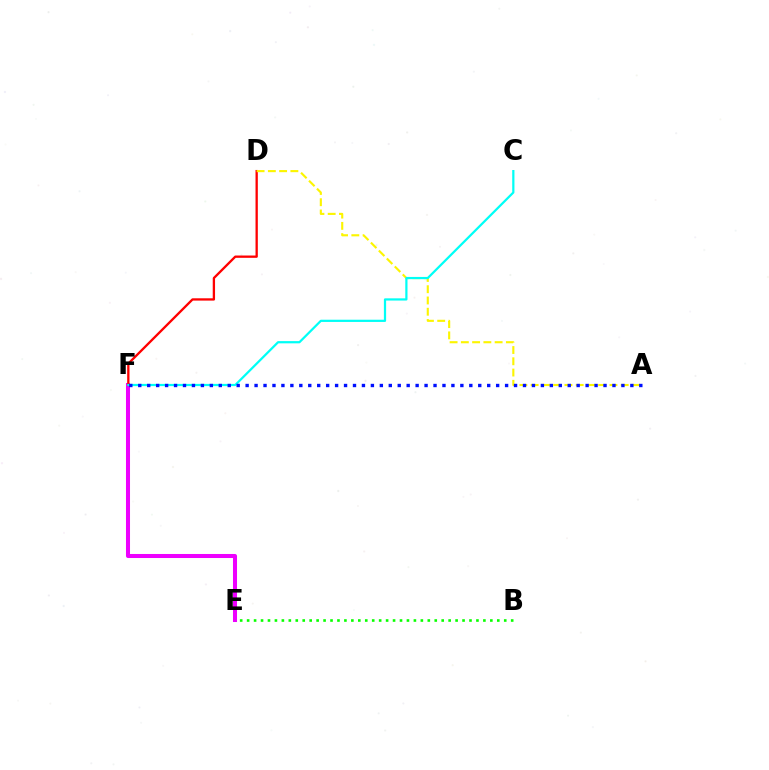{('E', 'F'): [{'color': '#ee00ff', 'line_style': 'solid', 'thickness': 2.91}], ('D', 'F'): [{'color': '#ff0000', 'line_style': 'solid', 'thickness': 1.67}], ('B', 'E'): [{'color': '#08ff00', 'line_style': 'dotted', 'thickness': 1.89}], ('A', 'D'): [{'color': '#fcf500', 'line_style': 'dashed', 'thickness': 1.53}], ('C', 'F'): [{'color': '#00fff6', 'line_style': 'solid', 'thickness': 1.6}], ('A', 'F'): [{'color': '#0010ff', 'line_style': 'dotted', 'thickness': 2.43}]}